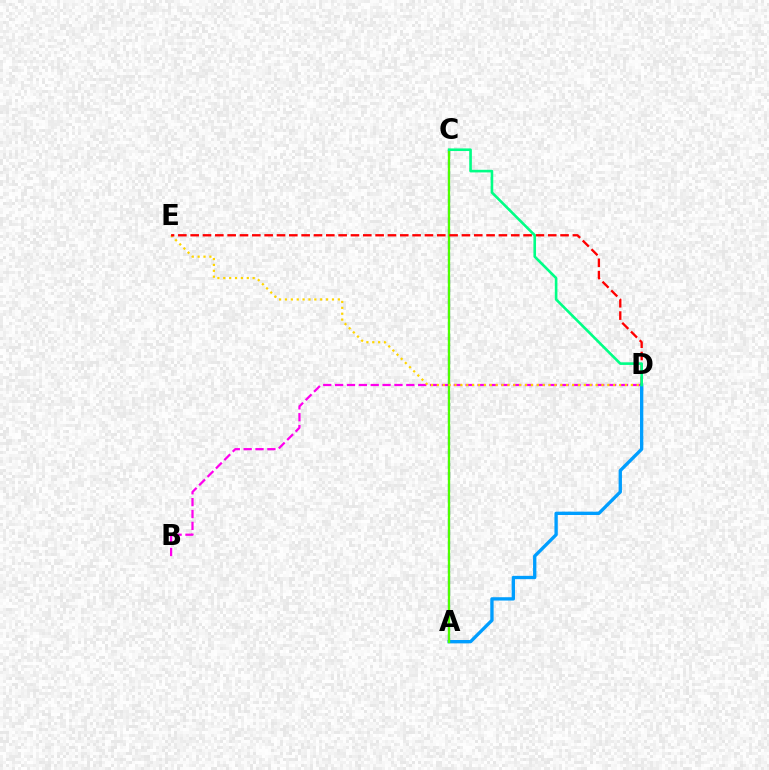{('B', 'D'): [{'color': '#ff00ed', 'line_style': 'dashed', 'thickness': 1.61}], ('A', 'C'): [{'color': '#3700ff', 'line_style': 'dashed', 'thickness': 1.57}, {'color': '#4fff00', 'line_style': 'solid', 'thickness': 1.66}], ('A', 'D'): [{'color': '#009eff', 'line_style': 'solid', 'thickness': 2.4}], ('D', 'E'): [{'color': '#ffd500', 'line_style': 'dotted', 'thickness': 1.6}, {'color': '#ff0000', 'line_style': 'dashed', 'thickness': 1.67}], ('C', 'D'): [{'color': '#00ff86', 'line_style': 'solid', 'thickness': 1.88}]}